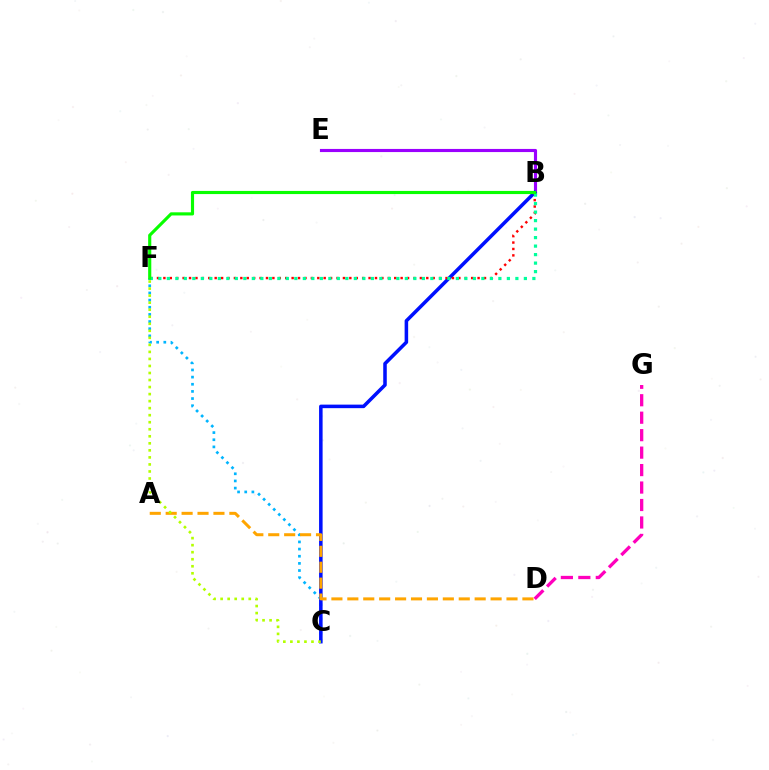{('B', 'E'): [{'color': '#9b00ff', 'line_style': 'solid', 'thickness': 2.26}], ('C', 'F'): [{'color': '#00b5ff', 'line_style': 'dotted', 'thickness': 1.94}, {'color': '#b3ff00', 'line_style': 'dotted', 'thickness': 1.91}], ('B', 'C'): [{'color': '#0010ff', 'line_style': 'solid', 'thickness': 2.55}], ('B', 'F'): [{'color': '#ff0000', 'line_style': 'dotted', 'thickness': 1.74}, {'color': '#00ff9d', 'line_style': 'dotted', 'thickness': 2.31}, {'color': '#08ff00', 'line_style': 'solid', 'thickness': 2.26}], ('A', 'D'): [{'color': '#ffa500', 'line_style': 'dashed', 'thickness': 2.16}], ('D', 'G'): [{'color': '#ff00bd', 'line_style': 'dashed', 'thickness': 2.37}]}